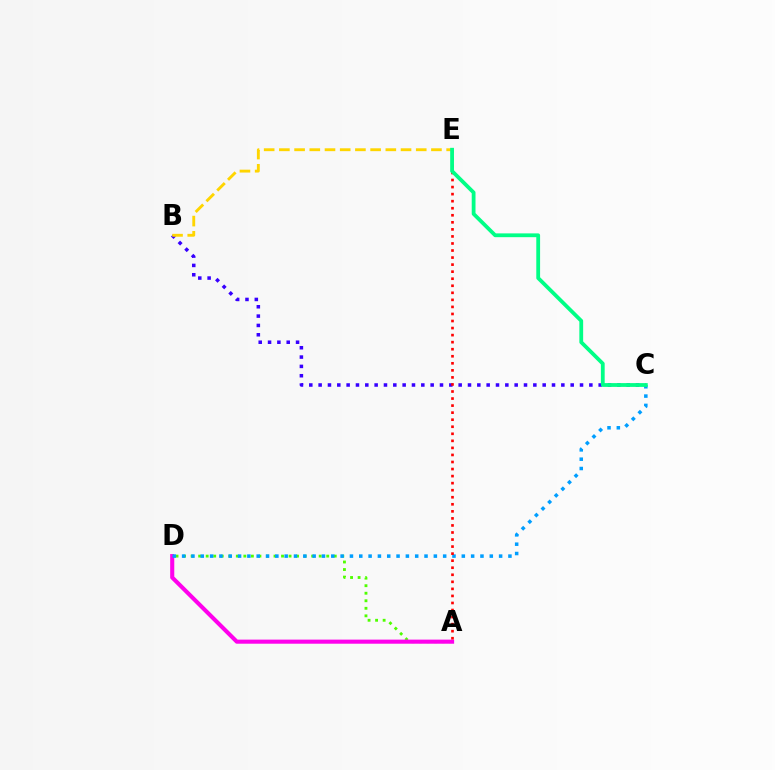{('A', 'D'): [{'color': '#4fff00', 'line_style': 'dotted', 'thickness': 2.05}, {'color': '#ff00ed', 'line_style': 'solid', 'thickness': 2.95}], ('B', 'C'): [{'color': '#3700ff', 'line_style': 'dotted', 'thickness': 2.54}], ('C', 'D'): [{'color': '#009eff', 'line_style': 'dotted', 'thickness': 2.53}], ('B', 'E'): [{'color': '#ffd500', 'line_style': 'dashed', 'thickness': 2.07}], ('A', 'E'): [{'color': '#ff0000', 'line_style': 'dotted', 'thickness': 1.92}], ('C', 'E'): [{'color': '#00ff86', 'line_style': 'solid', 'thickness': 2.73}]}